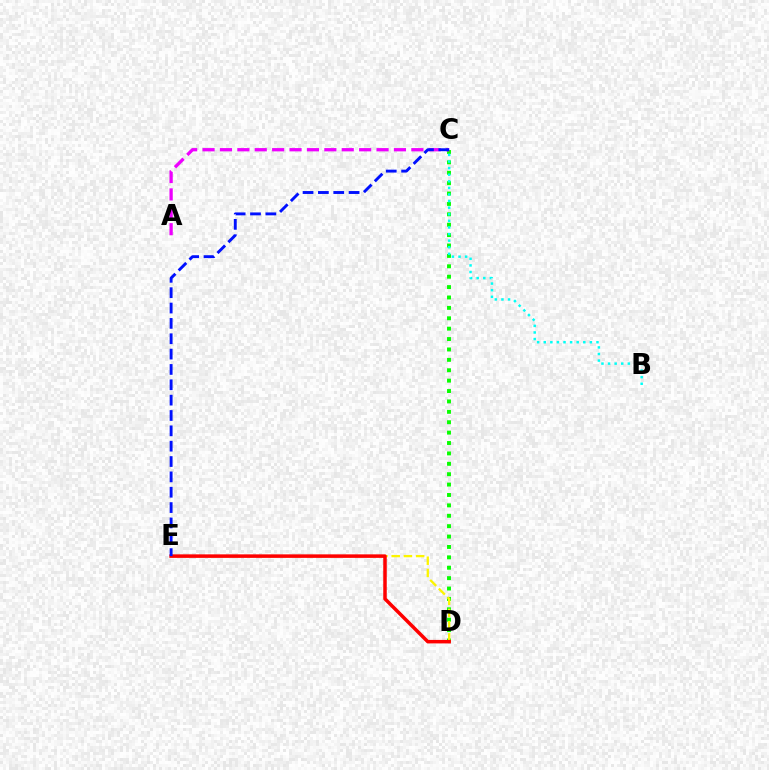{('C', 'D'): [{'color': '#08ff00', 'line_style': 'dotted', 'thickness': 2.82}], ('D', 'E'): [{'color': '#fcf500', 'line_style': 'dashed', 'thickness': 1.66}, {'color': '#ff0000', 'line_style': 'solid', 'thickness': 2.52}], ('A', 'C'): [{'color': '#ee00ff', 'line_style': 'dashed', 'thickness': 2.36}], ('C', 'E'): [{'color': '#0010ff', 'line_style': 'dashed', 'thickness': 2.09}], ('B', 'C'): [{'color': '#00fff6', 'line_style': 'dotted', 'thickness': 1.79}]}